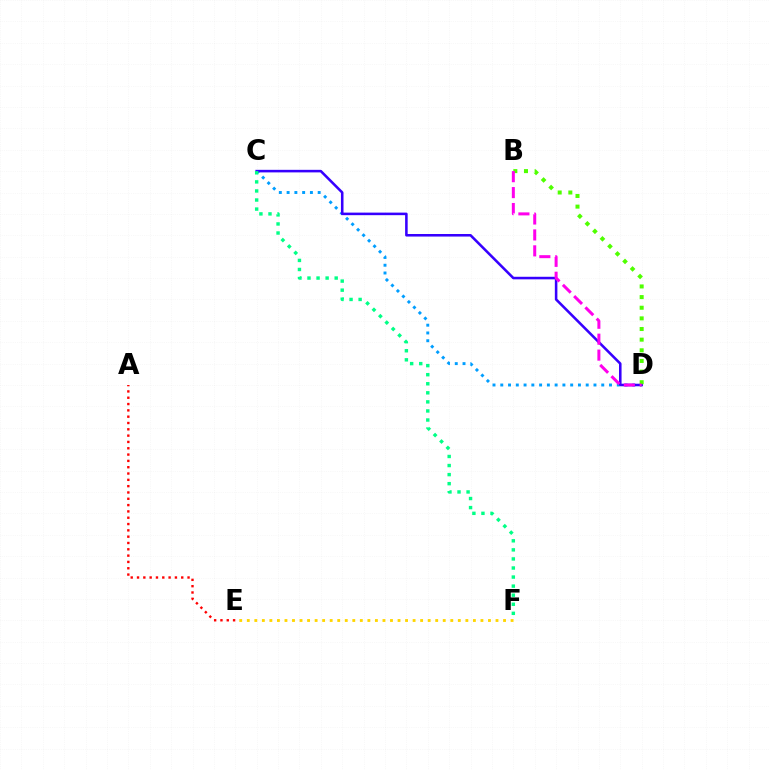{('C', 'D'): [{'color': '#009eff', 'line_style': 'dotted', 'thickness': 2.11}, {'color': '#3700ff', 'line_style': 'solid', 'thickness': 1.84}], ('E', 'F'): [{'color': '#ffd500', 'line_style': 'dotted', 'thickness': 2.05}], ('A', 'E'): [{'color': '#ff0000', 'line_style': 'dotted', 'thickness': 1.72}], ('B', 'D'): [{'color': '#4fff00', 'line_style': 'dotted', 'thickness': 2.89}, {'color': '#ff00ed', 'line_style': 'dashed', 'thickness': 2.16}], ('C', 'F'): [{'color': '#00ff86', 'line_style': 'dotted', 'thickness': 2.46}]}